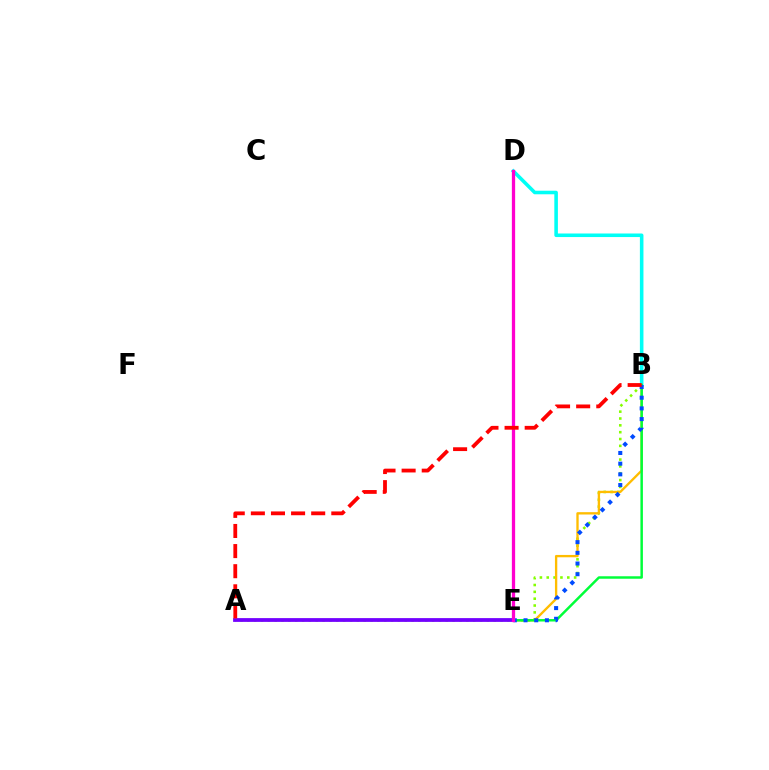{('A', 'B'): [{'color': '#84ff00', 'line_style': 'dotted', 'thickness': 1.86}, {'color': '#ff0000', 'line_style': 'dashed', 'thickness': 2.73}], ('B', 'E'): [{'color': '#ffbd00', 'line_style': 'solid', 'thickness': 1.68}, {'color': '#00ff39', 'line_style': 'solid', 'thickness': 1.79}, {'color': '#004bff', 'line_style': 'dotted', 'thickness': 2.9}], ('B', 'D'): [{'color': '#00fff6', 'line_style': 'solid', 'thickness': 2.57}], ('A', 'E'): [{'color': '#7200ff', 'line_style': 'solid', 'thickness': 2.72}], ('D', 'E'): [{'color': '#ff00cf', 'line_style': 'solid', 'thickness': 2.36}]}